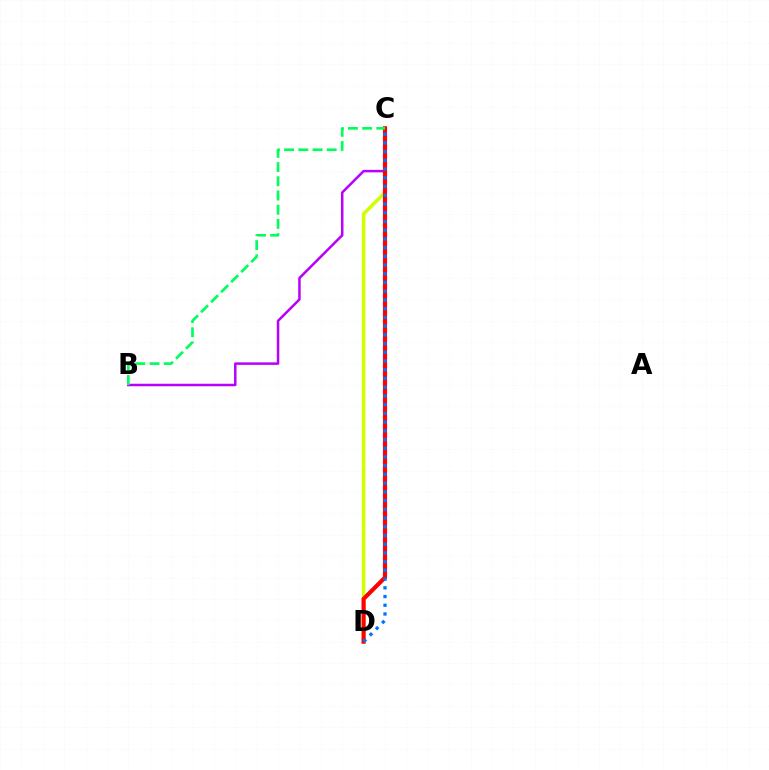{('C', 'D'): [{'color': '#d1ff00', 'line_style': 'solid', 'thickness': 2.55}, {'color': '#ff0000', 'line_style': 'solid', 'thickness': 2.99}, {'color': '#0074ff', 'line_style': 'dotted', 'thickness': 2.37}], ('B', 'C'): [{'color': '#b900ff', 'line_style': 'solid', 'thickness': 1.8}, {'color': '#00ff5c', 'line_style': 'dashed', 'thickness': 1.93}]}